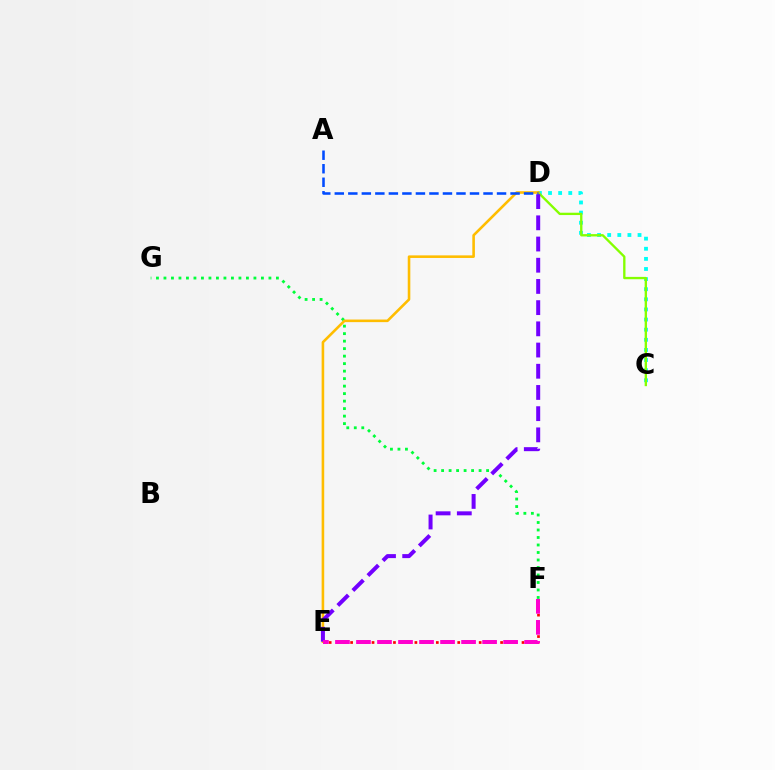{('C', 'D'): [{'color': '#00fff6', 'line_style': 'dotted', 'thickness': 2.75}, {'color': '#84ff00', 'line_style': 'solid', 'thickness': 1.68}], ('E', 'F'): [{'color': '#ff0000', 'line_style': 'dotted', 'thickness': 1.94}, {'color': '#ff00cf', 'line_style': 'dashed', 'thickness': 2.86}], ('F', 'G'): [{'color': '#00ff39', 'line_style': 'dotted', 'thickness': 2.04}], ('D', 'E'): [{'color': '#ffbd00', 'line_style': 'solid', 'thickness': 1.87}, {'color': '#7200ff', 'line_style': 'dashed', 'thickness': 2.88}], ('A', 'D'): [{'color': '#004bff', 'line_style': 'dashed', 'thickness': 1.84}]}